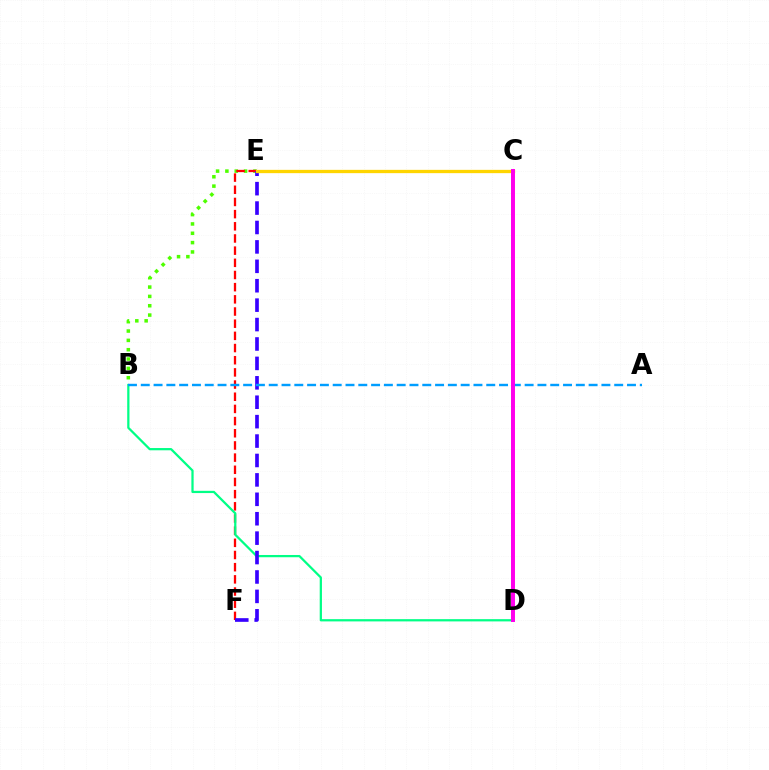{('B', 'E'): [{'color': '#4fff00', 'line_style': 'dotted', 'thickness': 2.54}], ('E', 'F'): [{'color': '#ff0000', 'line_style': 'dashed', 'thickness': 1.65}, {'color': '#3700ff', 'line_style': 'dashed', 'thickness': 2.64}], ('B', 'D'): [{'color': '#00ff86', 'line_style': 'solid', 'thickness': 1.62}], ('C', 'E'): [{'color': '#ffd500', 'line_style': 'solid', 'thickness': 2.37}], ('A', 'B'): [{'color': '#009eff', 'line_style': 'dashed', 'thickness': 1.74}], ('C', 'D'): [{'color': '#ff00ed', 'line_style': 'solid', 'thickness': 2.86}]}